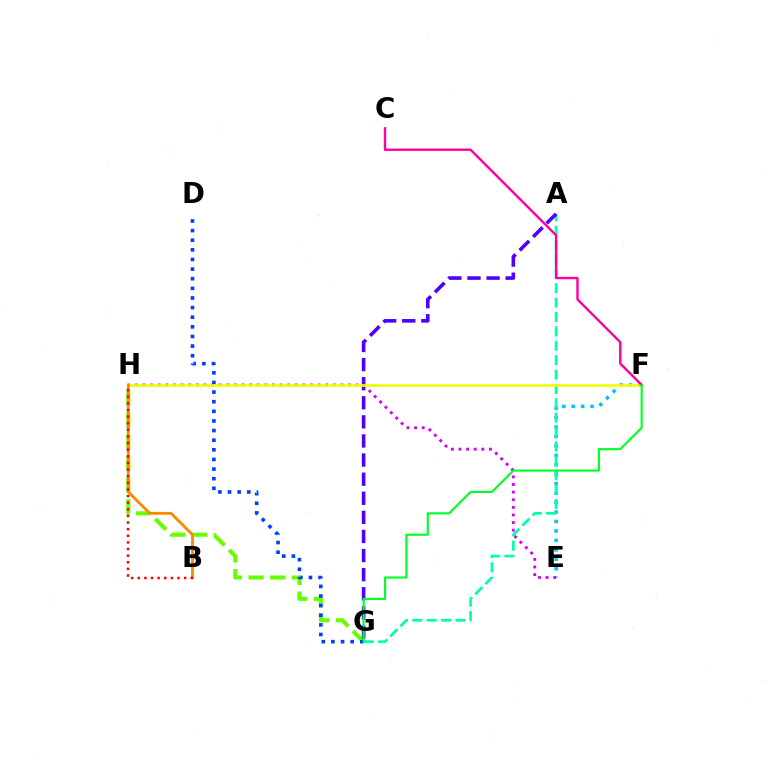{('E', 'F'): [{'color': '#00c7ff', 'line_style': 'dotted', 'thickness': 2.57}], ('E', 'H'): [{'color': '#d600ff', 'line_style': 'dotted', 'thickness': 2.07}], ('G', 'H'): [{'color': '#66ff00', 'line_style': 'dashed', 'thickness': 2.94}], ('D', 'G'): [{'color': '#003fff', 'line_style': 'dotted', 'thickness': 2.61}], ('A', 'G'): [{'color': '#00ffaf', 'line_style': 'dashed', 'thickness': 1.95}, {'color': '#4f00ff', 'line_style': 'dashed', 'thickness': 2.59}], ('F', 'H'): [{'color': '#eeff00', 'line_style': 'solid', 'thickness': 1.92}], ('B', 'H'): [{'color': '#ff8800', 'line_style': 'solid', 'thickness': 2.05}, {'color': '#ff0000', 'line_style': 'dotted', 'thickness': 1.8}], ('C', 'F'): [{'color': '#ff00a0', 'line_style': 'solid', 'thickness': 1.73}], ('F', 'G'): [{'color': '#00ff27', 'line_style': 'solid', 'thickness': 1.54}]}